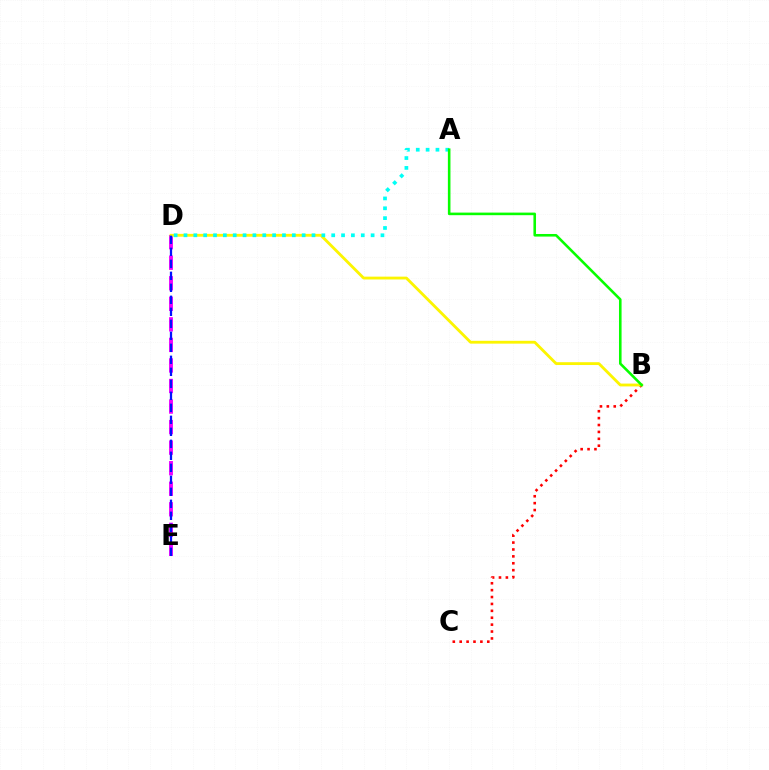{('B', 'C'): [{'color': '#ff0000', 'line_style': 'dotted', 'thickness': 1.87}], ('D', 'E'): [{'color': '#ee00ff', 'line_style': 'dashed', 'thickness': 2.79}, {'color': '#0010ff', 'line_style': 'dashed', 'thickness': 1.63}], ('B', 'D'): [{'color': '#fcf500', 'line_style': 'solid', 'thickness': 2.04}], ('A', 'D'): [{'color': '#00fff6', 'line_style': 'dotted', 'thickness': 2.68}], ('A', 'B'): [{'color': '#08ff00', 'line_style': 'solid', 'thickness': 1.86}]}